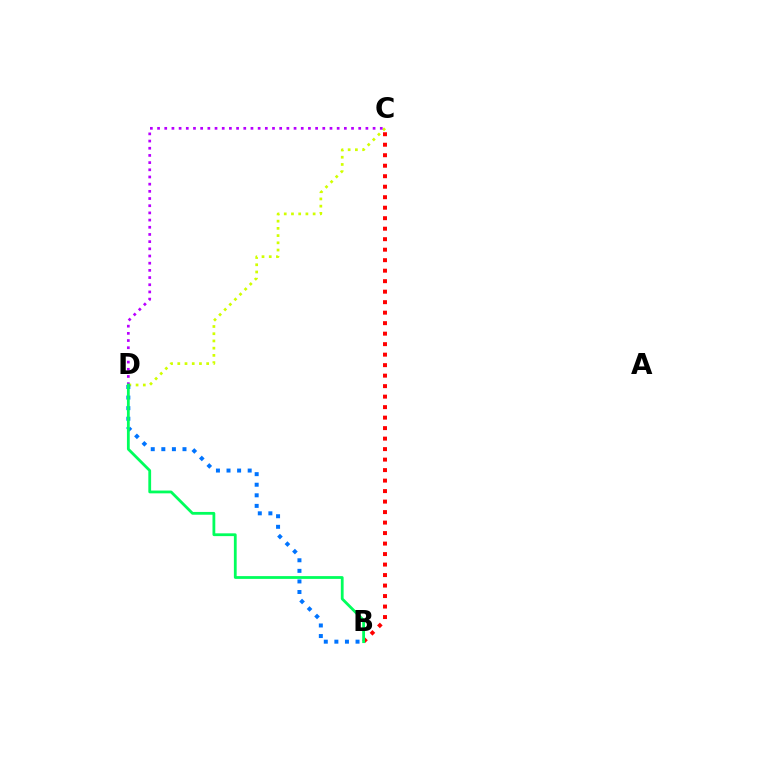{('B', 'C'): [{'color': '#ff0000', 'line_style': 'dotted', 'thickness': 2.85}], ('C', 'D'): [{'color': '#d1ff00', 'line_style': 'dotted', 'thickness': 1.96}, {'color': '#b900ff', 'line_style': 'dotted', 'thickness': 1.95}], ('B', 'D'): [{'color': '#0074ff', 'line_style': 'dotted', 'thickness': 2.87}, {'color': '#00ff5c', 'line_style': 'solid', 'thickness': 2.01}]}